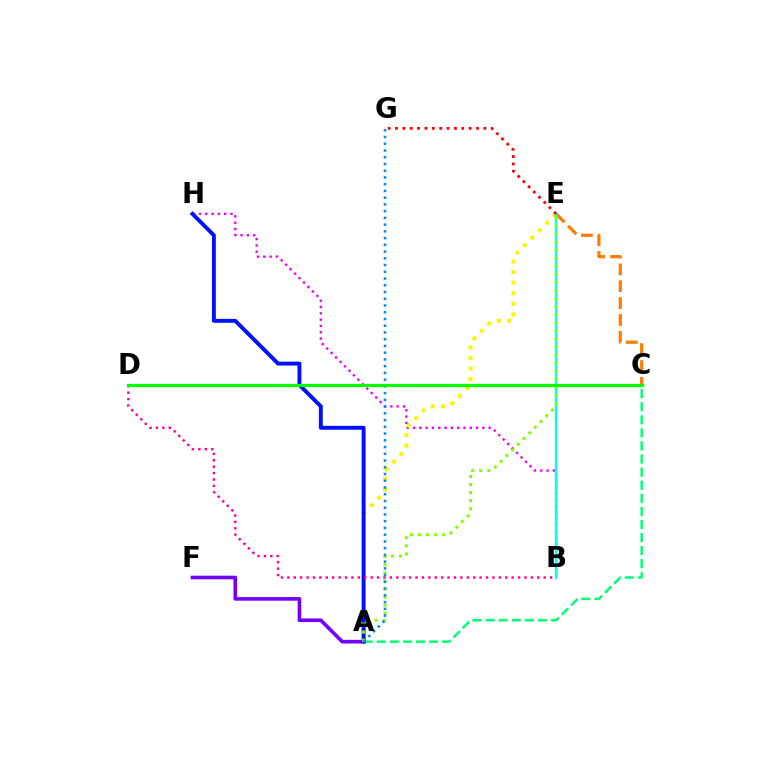{('B', 'H'): [{'color': '#ee00ff', 'line_style': 'dotted', 'thickness': 1.71}], ('A', 'C'): [{'color': '#00ff74', 'line_style': 'dashed', 'thickness': 1.78}], ('C', 'E'): [{'color': '#ff7c00', 'line_style': 'dashed', 'thickness': 2.29}], ('A', 'E'): [{'color': '#fcf500', 'line_style': 'dotted', 'thickness': 2.87}, {'color': '#84ff00', 'line_style': 'dotted', 'thickness': 2.19}], ('A', 'H'): [{'color': '#0010ff', 'line_style': 'solid', 'thickness': 2.81}], ('A', 'F'): [{'color': '#7200ff', 'line_style': 'solid', 'thickness': 2.62}], ('B', 'E'): [{'color': '#00fff6', 'line_style': 'solid', 'thickness': 1.69}], ('B', 'D'): [{'color': '#ff0094', 'line_style': 'dotted', 'thickness': 1.74}], ('E', 'G'): [{'color': '#ff0000', 'line_style': 'dotted', 'thickness': 2.0}], ('A', 'G'): [{'color': '#008cff', 'line_style': 'dotted', 'thickness': 1.83}], ('C', 'D'): [{'color': '#08ff00', 'line_style': 'solid', 'thickness': 2.3}]}